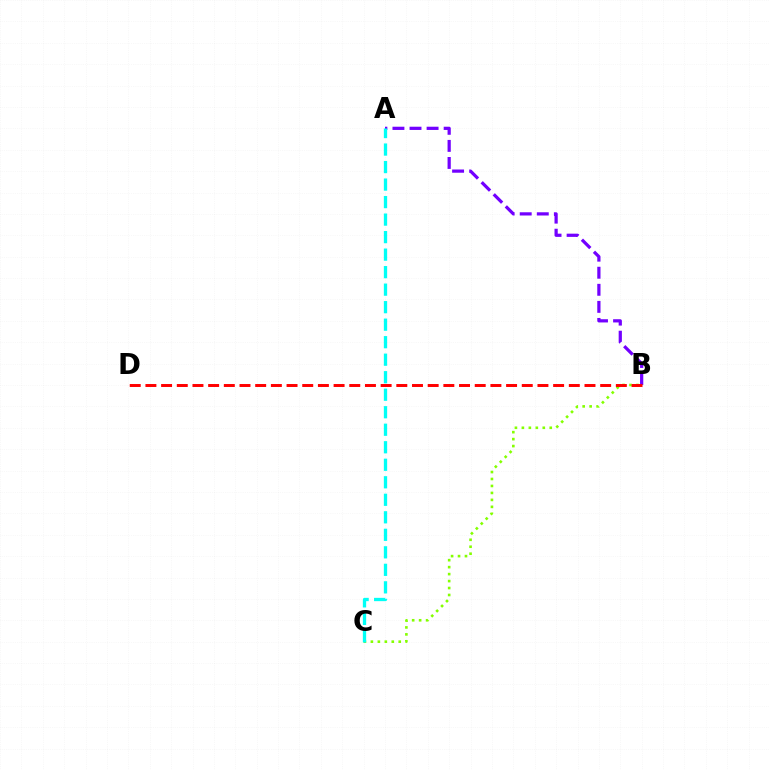{('A', 'B'): [{'color': '#7200ff', 'line_style': 'dashed', 'thickness': 2.32}], ('B', 'C'): [{'color': '#84ff00', 'line_style': 'dotted', 'thickness': 1.89}], ('B', 'D'): [{'color': '#ff0000', 'line_style': 'dashed', 'thickness': 2.13}], ('A', 'C'): [{'color': '#00fff6', 'line_style': 'dashed', 'thickness': 2.38}]}